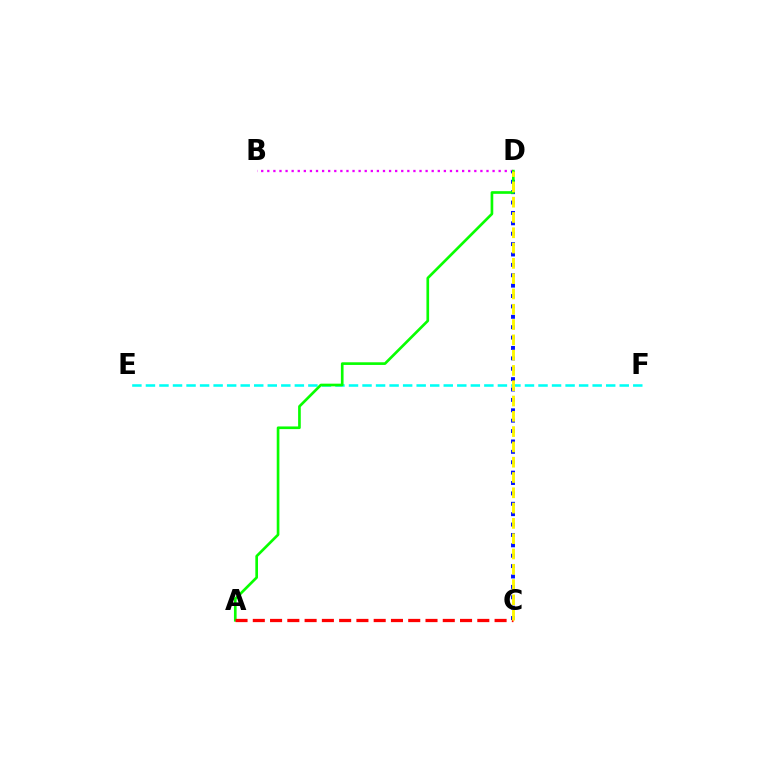{('B', 'D'): [{'color': '#ee00ff', 'line_style': 'dotted', 'thickness': 1.65}], ('C', 'D'): [{'color': '#0010ff', 'line_style': 'dotted', 'thickness': 2.82}, {'color': '#fcf500', 'line_style': 'dashed', 'thickness': 2.08}], ('E', 'F'): [{'color': '#00fff6', 'line_style': 'dashed', 'thickness': 1.84}], ('A', 'D'): [{'color': '#08ff00', 'line_style': 'solid', 'thickness': 1.92}], ('A', 'C'): [{'color': '#ff0000', 'line_style': 'dashed', 'thickness': 2.35}]}